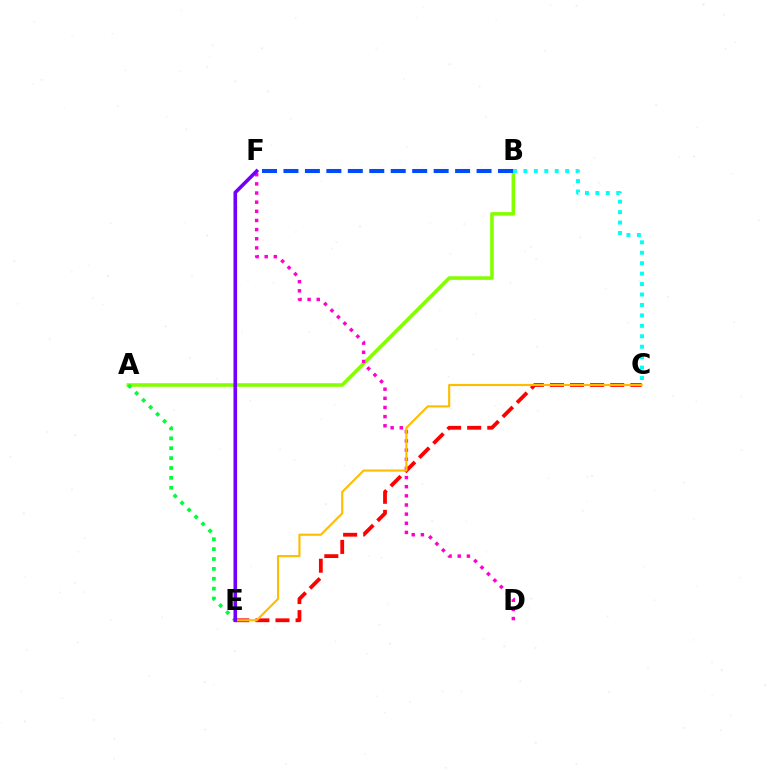{('A', 'B'): [{'color': '#84ff00', 'line_style': 'solid', 'thickness': 2.58}], ('C', 'E'): [{'color': '#ff0000', 'line_style': 'dashed', 'thickness': 2.73}, {'color': '#ffbd00', 'line_style': 'solid', 'thickness': 1.55}], ('A', 'E'): [{'color': '#00ff39', 'line_style': 'dotted', 'thickness': 2.69}], ('B', 'F'): [{'color': '#004bff', 'line_style': 'dashed', 'thickness': 2.91}], ('D', 'F'): [{'color': '#ff00cf', 'line_style': 'dotted', 'thickness': 2.48}], ('B', 'C'): [{'color': '#00fff6', 'line_style': 'dotted', 'thickness': 2.84}], ('E', 'F'): [{'color': '#7200ff', 'line_style': 'solid', 'thickness': 2.59}]}